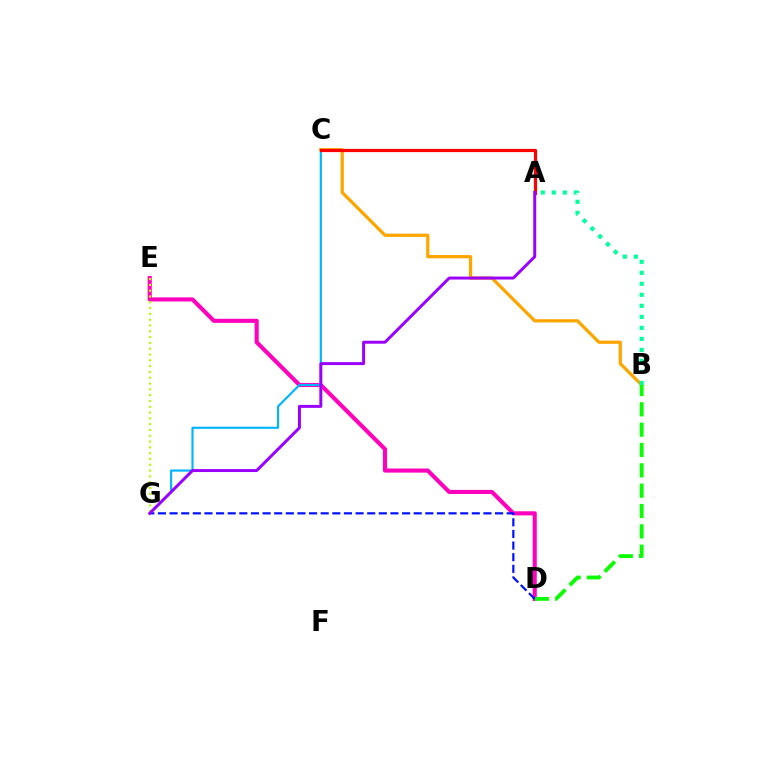{('D', 'E'): [{'color': '#ff00bd', 'line_style': 'solid', 'thickness': 2.95}], ('E', 'G'): [{'color': '#b3ff00', 'line_style': 'dotted', 'thickness': 1.58}], ('C', 'G'): [{'color': '#00b5ff', 'line_style': 'solid', 'thickness': 1.55}], ('B', 'C'): [{'color': '#ffa500', 'line_style': 'solid', 'thickness': 2.34}], ('A', 'C'): [{'color': '#ff0000', 'line_style': 'solid', 'thickness': 2.3}], ('A', 'B'): [{'color': '#00ff9d', 'line_style': 'dotted', 'thickness': 2.99}], ('B', 'D'): [{'color': '#08ff00', 'line_style': 'dashed', 'thickness': 2.76}], ('D', 'G'): [{'color': '#0010ff', 'line_style': 'dashed', 'thickness': 1.58}], ('A', 'G'): [{'color': '#9b00ff', 'line_style': 'solid', 'thickness': 2.13}]}